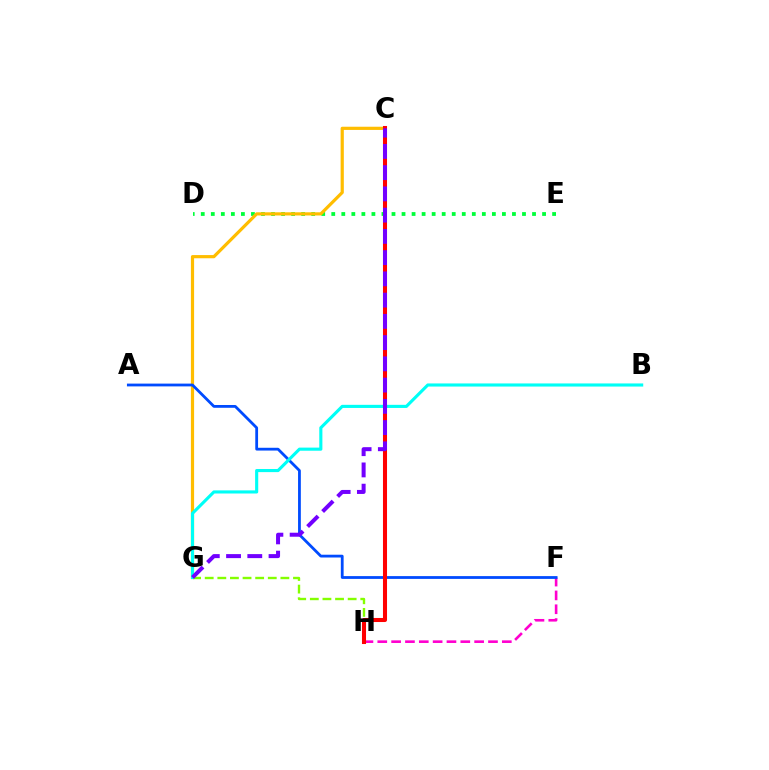{('F', 'H'): [{'color': '#ff00cf', 'line_style': 'dashed', 'thickness': 1.88}], ('D', 'E'): [{'color': '#00ff39', 'line_style': 'dotted', 'thickness': 2.73}], ('C', 'G'): [{'color': '#ffbd00', 'line_style': 'solid', 'thickness': 2.3}, {'color': '#7200ff', 'line_style': 'dashed', 'thickness': 2.89}], ('G', 'H'): [{'color': '#84ff00', 'line_style': 'dashed', 'thickness': 1.71}], ('A', 'F'): [{'color': '#004bff', 'line_style': 'solid', 'thickness': 2.01}], ('B', 'G'): [{'color': '#00fff6', 'line_style': 'solid', 'thickness': 2.25}], ('C', 'H'): [{'color': '#ff0000', 'line_style': 'solid', 'thickness': 2.92}]}